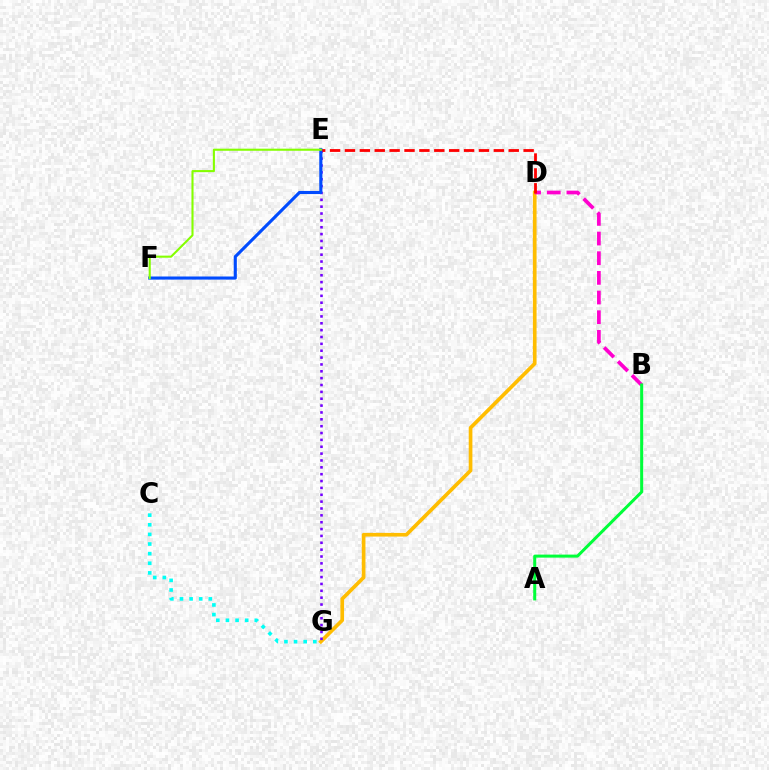{('D', 'G'): [{'color': '#ffbd00', 'line_style': 'solid', 'thickness': 2.65}], ('C', 'G'): [{'color': '#00fff6', 'line_style': 'dotted', 'thickness': 2.61}], ('E', 'G'): [{'color': '#7200ff', 'line_style': 'dotted', 'thickness': 1.86}], ('B', 'D'): [{'color': '#ff00cf', 'line_style': 'dashed', 'thickness': 2.67}], ('D', 'E'): [{'color': '#ff0000', 'line_style': 'dashed', 'thickness': 2.02}], ('E', 'F'): [{'color': '#004bff', 'line_style': 'solid', 'thickness': 2.24}, {'color': '#84ff00', 'line_style': 'solid', 'thickness': 1.51}], ('A', 'B'): [{'color': '#00ff39', 'line_style': 'solid', 'thickness': 2.17}]}